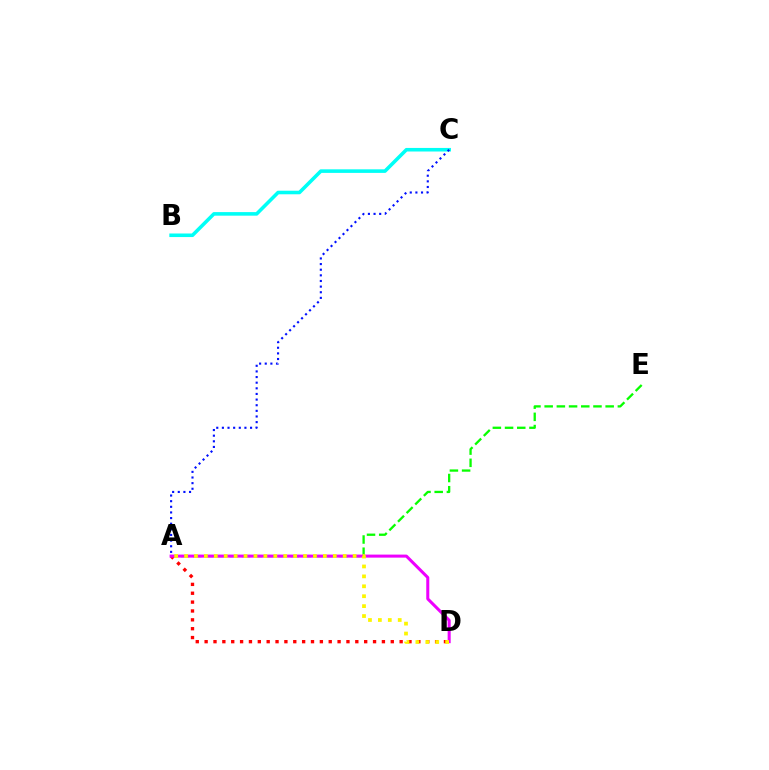{('B', 'C'): [{'color': '#00fff6', 'line_style': 'solid', 'thickness': 2.57}], ('A', 'E'): [{'color': '#08ff00', 'line_style': 'dashed', 'thickness': 1.66}], ('A', 'D'): [{'color': '#ff0000', 'line_style': 'dotted', 'thickness': 2.41}, {'color': '#ee00ff', 'line_style': 'solid', 'thickness': 2.18}, {'color': '#fcf500', 'line_style': 'dotted', 'thickness': 2.69}], ('A', 'C'): [{'color': '#0010ff', 'line_style': 'dotted', 'thickness': 1.53}]}